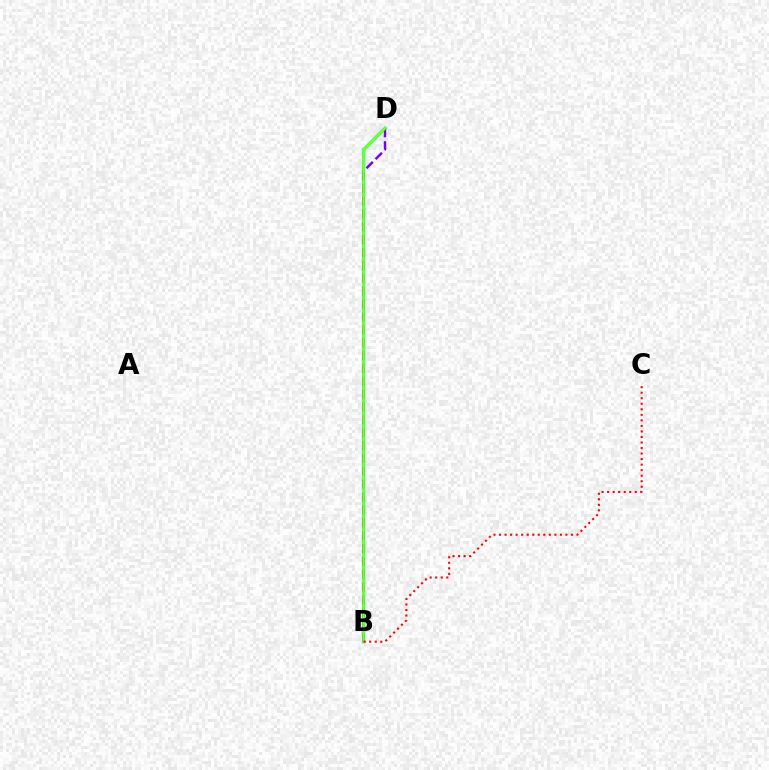{('B', 'D'): [{'color': '#00fff6', 'line_style': 'solid', 'thickness': 2.47}, {'color': '#7200ff', 'line_style': 'dashed', 'thickness': 1.75}, {'color': '#84ff00', 'line_style': 'solid', 'thickness': 1.77}], ('B', 'C'): [{'color': '#ff0000', 'line_style': 'dotted', 'thickness': 1.5}]}